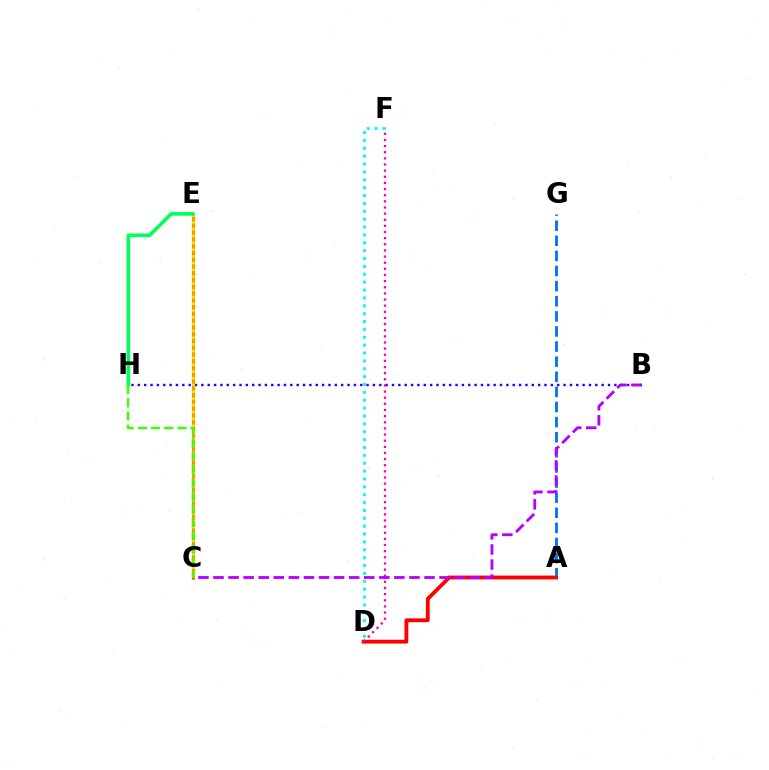{('B', 'H'): [{'color': '#2500ff', 'line_style': 'dotted', 'thickness': 1.73}], ('A', 'G'): [{'color': '#0074ff', 'line_style': 'dashed', 'thickness': 2.05}], ('C', 'E'): [{'color': '#ff9400', 'line_style': 'solid', 'thickness': 2.35}, {'color': '#d1ff00', 'line_style': 'dotted', 'thickness': 1.84}], ('A', 'D'): [{'color': '#ff0000', 'line_style': 'solid', 'thickness': 2.76}], ('D', 'F'): [{'color': '#ff00ac', 'line_style': 'dotted', 'thickness': 1.67}, {'color': '#00fff6', 'line_style': 'dotted', 'thickness': 2.14}], ('E', 'H'): [{'color': '#00ff5c', 'line_style': 'solid', 'thickness': 2.61}], ('B', 'C'): [{'color': '#b900ff', 'line_style': 'dashed', 'thickness': 2.05}], ('C', 'H'): [{'color': '#3dff00', 'line_style': 'dashed', 'thickness': 1.79}]}